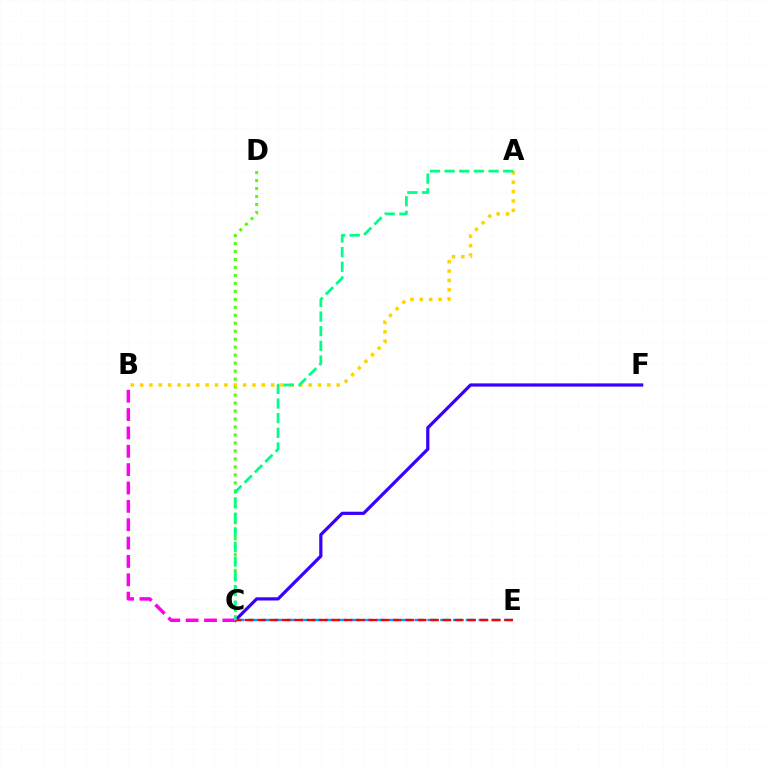{('C', 'D'): [{'color': '#4fff00', 'line_style': 'dotted', 'thickness': 2.17}], ('C', 'E'): [{'color': '#009eff', 'line_style': 'dashed', 'thickness': 1.74}, {'color': '#ff0000', 'line_style': 'dashed', 'thickness': 1.68}], ('C', 'F'): [{'color': '#3700ff', 'line_style': 'solid', 'thickness': 2.31}], ('B', 'C'): [{'color': '#ff00ed', 'line_style': 'dashed', 'thickness': 2.49}], ('A', 'B'): [{'color': '#ffd500', 'line_style': 'dotted', 'thickness': 2.54}], ('A', 'C'): [{'color': '#00ff86', 'line_style': 'dashed', 'thickness': 1.99}]}